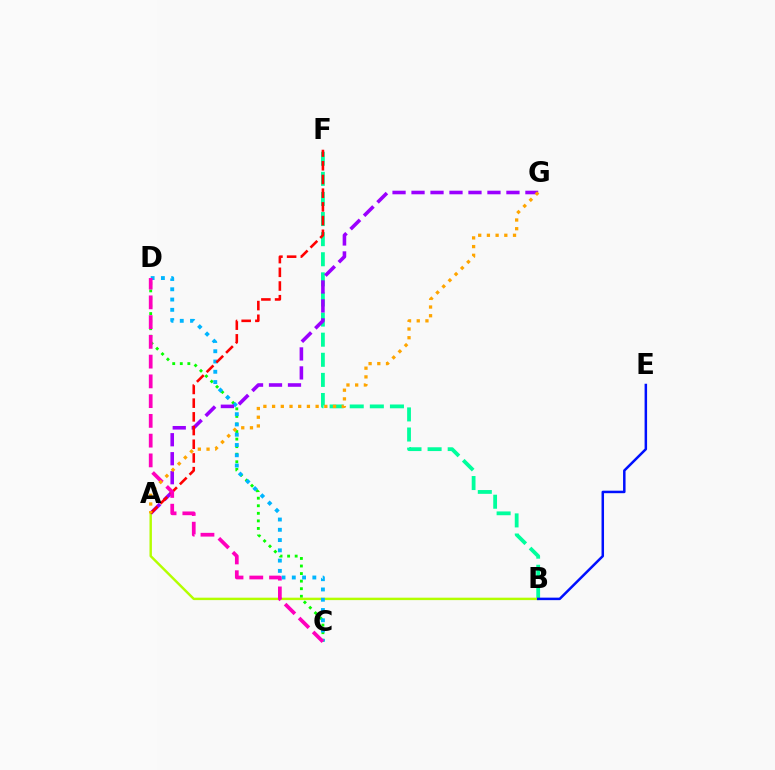{('B', 'F'): [{'color': '#00ff9d', 'line_style': 'dashed', 'thickness': 2.73}], ('C', 'D'): [{'color': '#08ff00', 'line_style': 'dotted', 'thickness': 2.05}, {'color': '#00b5ff', 'line_style': 'dotted', 'thickness': 2.79}, {'color': '#ff00bd', 'line_style': 'dashed', 'thickness': 2.68}], ('A', 'B'): [{'color': '#b3ff00', 'line_style': 'solid', 'thickness': 1.74}], ('A', 'G'): [{'color': '#9b00ff', 'line_style': 'dashed', 'thickness': 2.58}, {'color': '#ffa500', 'line_style': 'dotted', 'thickness': 2.37}], ('B', 'E'): [{'color': '#0010ff', 'line_style': 'solid', 'thickness': 1.8}], ('A', 'F'): [{'color': '#ff0000', 'line_style': 'dashed', 'thickness': 1.86}]}